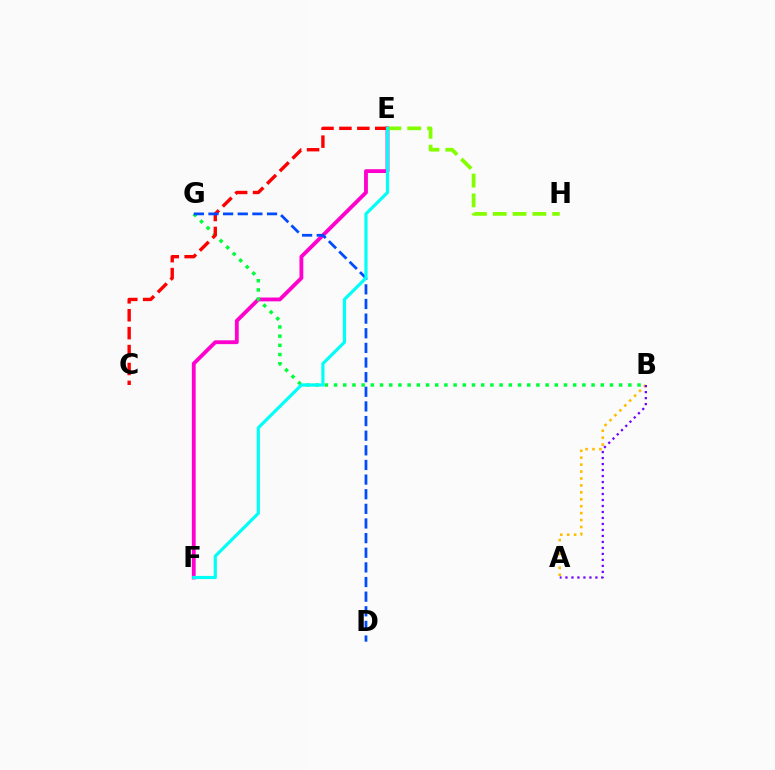{('E', 'F'): [{'color': '#ff00cf', 'line_style': 'solid', 'thickness': 2.75}, {'color': '#00fff6', 'line_style': 'solid', 'thickness': 2.29}], ('A', 'B'): [{'color': '#ffbd00', 'line_style': 'dotted', 'thickness': 1.88}, {'color': '#7200ff', 'line_style': 'dotted', 'thickness': 1.63}], ('B', 'G'): [{'color': '#00ff39', 'line_style': 'dotted', 'thickness': 2.5}], ('C', 'E'): [{'color': '#ff0000', 'line_style': 'dashed', 'thickness': 2.43}], ('E', 'H'): [{'color': '#84ff00', 'line_style': 'dashed', 'thickness': 2.69}], ('D', 'G'): [{'color': '#004bff', 'line_style': 'dashed', 'thickness': 1.99}]}